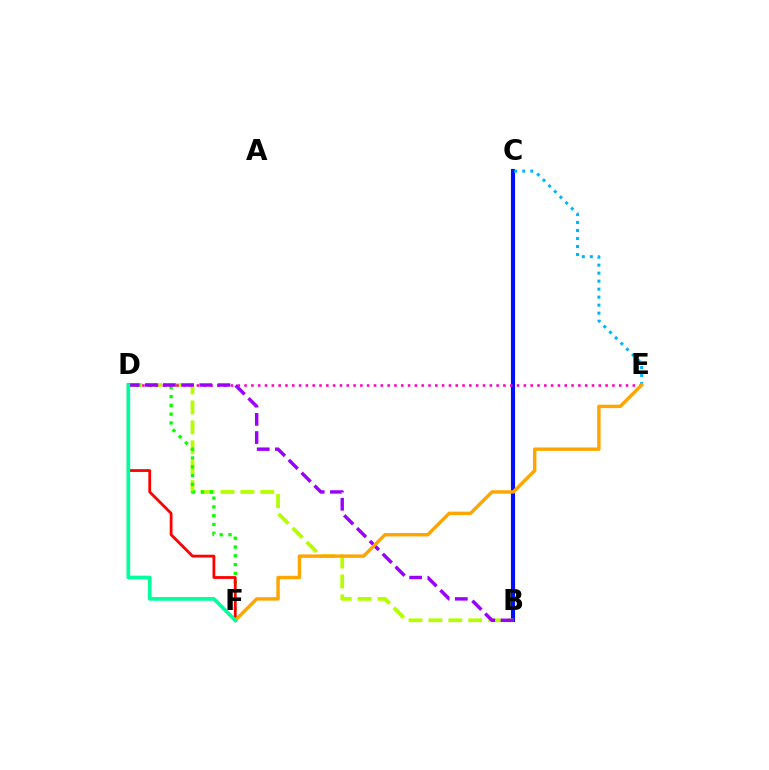{('B', 'C'): [{'color': '#0010ff', 'line_style': 'solid', 'thickness': 2.96}], ('B', 'D'): [{'color': '#b3ff00', 'line_style': 'dashed', 'thickness': 2.71}, {'color': '#9b00ff', 'line_style': 'dashed', 'thickness': 2.47}], ('C', 'E'): [{'color': '#00b5ff', 'line_style': 'dotted', 'thickness': 2.18}], ('D', 'F'): [{'color': '#08ff00', 'line_style': 'dotted', 'thickness': 2.39}, {'color': '#ff0000', 'line_style': 'solid', 'thickness': 2.01}, {'color': '#00ff9d', 'line_style': 'solid', 'thickness': 2.65}], ('D', 'E'): [{'color': '#ff00bd', 'line_style': 'dotted', 'thickness': 1.85}], ('E', 'F'): [{'color': '#ffa500', 'line_style': 'solid', 'thickness': 2.45}]}